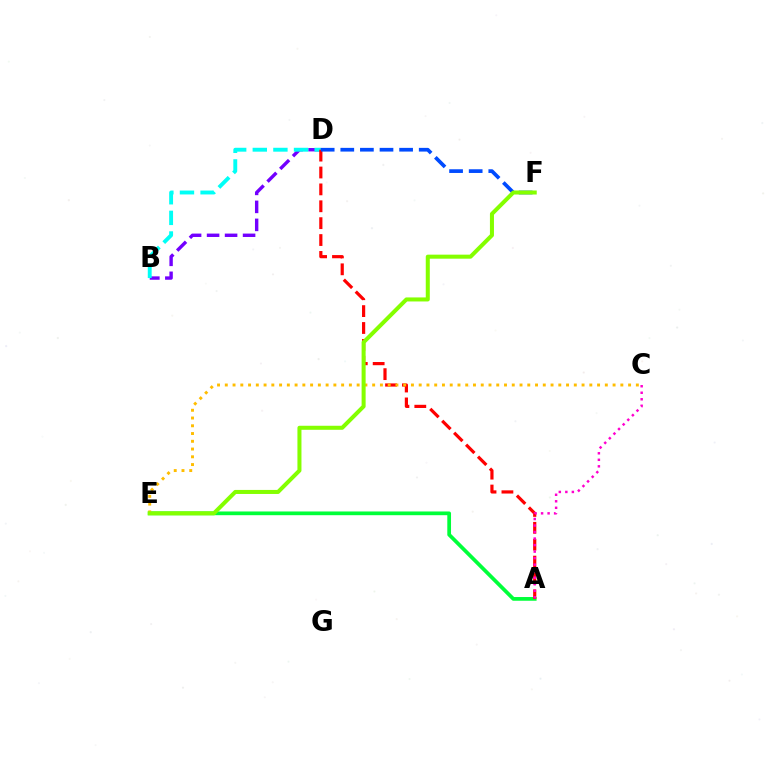{('B', 'D'): [{'color': '#7200ff', 'line_style': 'dashed', 'thickness': 2.44}, {'color': '#00fff6', 'line_style': 'dashed', 'thickness': 2.8}], ('A', 'E'): [{'color': '#00ff39', 'line_style': 'solid', 'thickness': 2.68}], ('A', 'D'): [{'color': '#ff0000', 'line_style': 'dashed', 'thickness': 2.29}], ('C', 'E'): [{'color': '#ffbd00', 'line_style': 'dotted', 'thickness': 2.11}], ('D', 'F'): [{'color': '#004bff', 'line_style': 'dashed', 'thickness': 2.66}], ('E', 'F'): [{'color': '#84ff00', 'line_style': 'solid', 'thickness': 2.9}], ('A', 'C'): [{'color': '#ff00cf', 'line_style': 'dotted', 'thickness': 1.77}]}